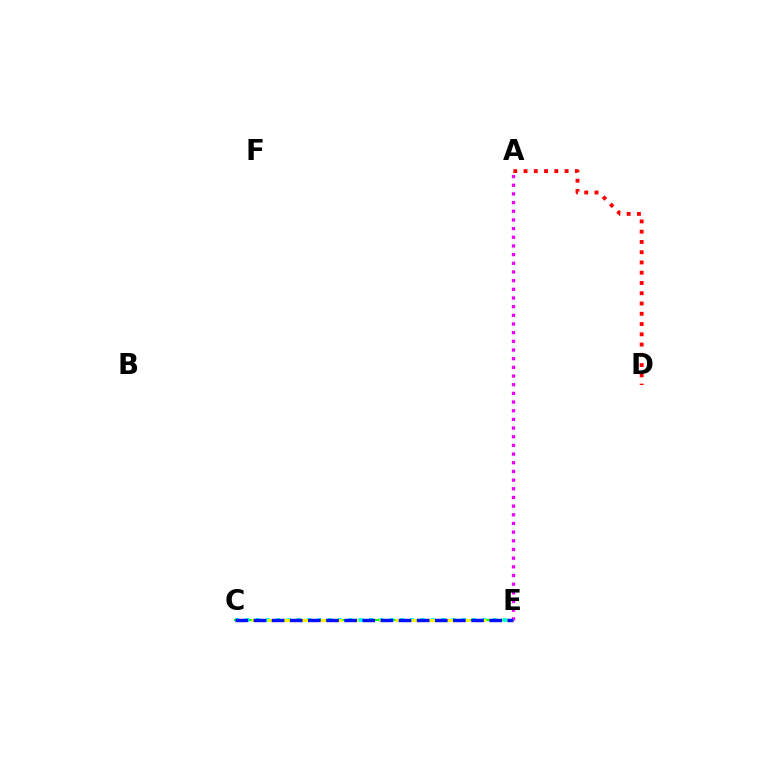{('C', 'E'): [{'color': '#08ff00', 'line_style': 'solid', 'thickness': 1.51}, {'color': '#00fff6', 'line_style': 'dotted', 'thickness': 2.8}, {'color': '#fcf500', 'line_style': 'dashed', 'thickness': 2.17}, {'color': '#0010ff', 'line_style': 'dashed', 'thickness': 2.46}], ('A', 'E'): [{'color': '#ee00ff', 'line_style': 'dotted', 'thickness': 2.36}], ('A', 'D'): [{'color': '#ff0000', 'line_style': 'dotted', 'thickness': 2.79}]}